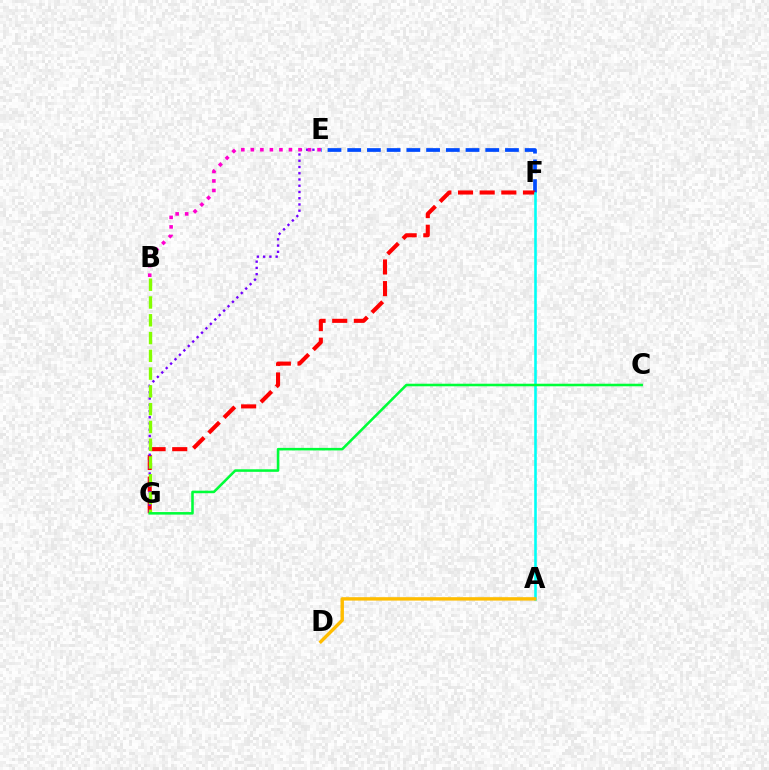{('E', 'F'): [{'color': '#004bff', 'line_style': 'dashed', 'thickness': 2.68}], ('F', 'G'): [{'color': '#ff0000', 'line_style': 'dashed', 'thickness': 2.94}], ('A', 'F'): [{'color': '#00fff6', 'line_style': 'solid', 'thickness': 1.87}], ('A', 'D'): [{'color': '#ffbd00', 'line_style': 'solid', 'thickness': 2.45}], ('E', 'G'): [{'color': '#7200ff', 'line_style': 'dotted', 'thickness': 1.7}], ('B', 'G'): [{'color': '#84ff00', 'line_style': 'dashed', 'thickness': 2.42}], ('C', 'G'): [{'color': '#00ff39', 'line_style': 'solid', 'thickness': 1.84}], ('B', 'E'): [{'color': '#ff00cf', 'line_style': 'dotted', 'thickness': 2.59}]}